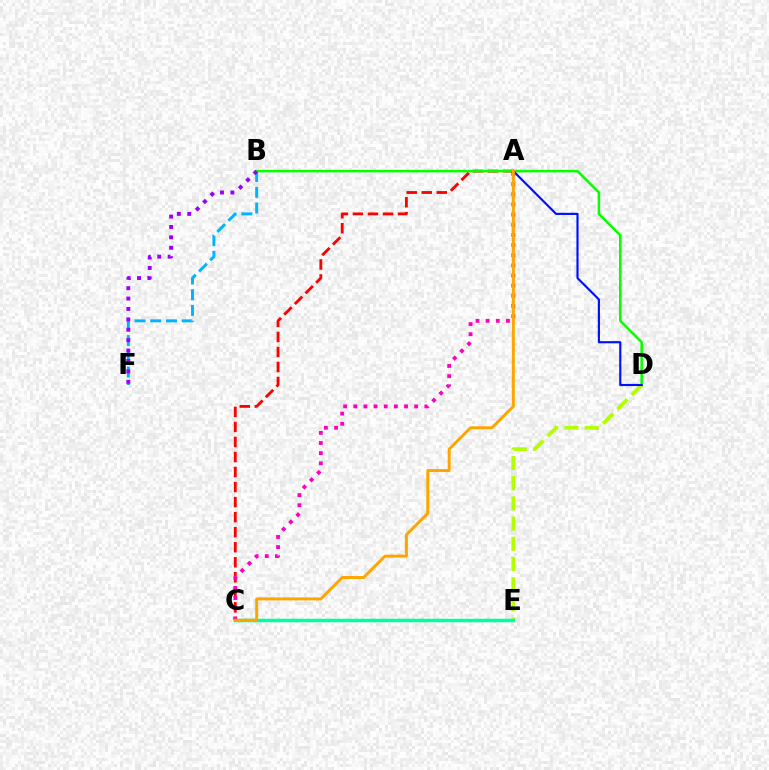{('B', 'F'): [{'color': '#00b5ff', 'line_style': 'dashed', 'thickness': 2.14}, {'color': '#9b00ff', 'line_style': 'dotted', 'thickness': 2.83}], ('A', 'C'): [{'color': '#ff0000', 'line_style': 'dashed', 'thickness': 2.04}, {'color': '#ff00bd', 'line_style': 'dotted', 'thickness': 2.76}, {'color': '#ffa500', 'line_style': 'solid', 'thickness': 2.13}], ('B', 'D'): [{'color': '#08ff00', 'line_style': 'solid', 'thickness': 1.83}], ('D', 'E'): [{'color': '#b3ff00', 'line_style': 'dashed', 'thickness': 2.75}], ('C', 'E'): [{'color': '#00ff9d', 'line_style': 'solid', 'thickness': 2.5}], ('A', 'D'): [{'color': '#0010ff', 'line_style': 'solid', 'thickness': 1.55}]}